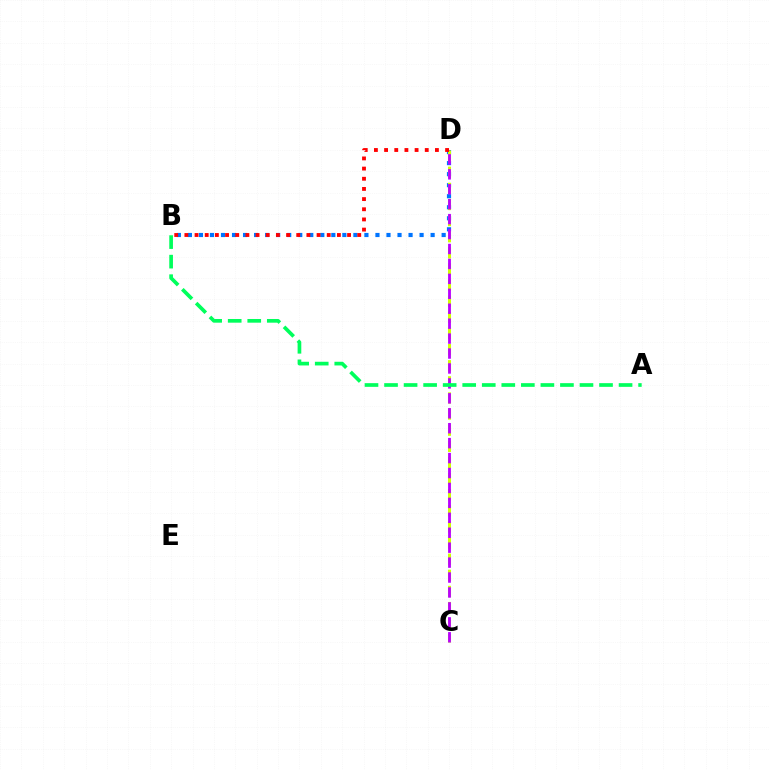{('B', 'D'): [{'color': '#0074ff', 'line_style': 'dotted', 'thickness': 3.0}, {'color': '#ff0000', 'line_style': 'dotted', 'thickness': 2.76}], ('C', 'D'): [{'color': '#d1ff00', 'line_style': 'dashed', 'thickness': 2.19}, {'color': '#b900ff', 'line_style': 'dashed', 'thickness': 2.03}], ('A', 'B'): [{'color': '#00ff5c', 'line_style': 'dashed', 'thickness': 2.66}]}